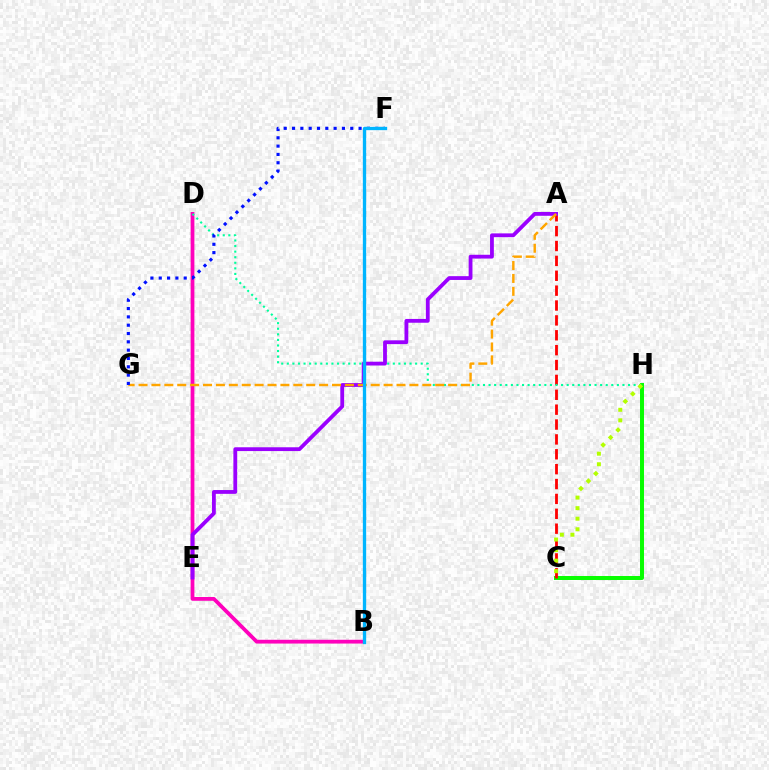{('B', 'D'): [{'color': '#ff00bd', 'line_style': 'solid', 'thickness': 2.72}], ('C', 'H'): [{'color': '#08ff00', 'line_style': 'solid', 'thickness': 2.87}, {'color': '#b3ff00', 'line_style': 'dotted', 'thickness': 2.87}], ('A', 'C'): [{'color': '#ff0000', 'line_style': 'dashed', 'thickness': 2.02}], ('D', 'H'): [{'color': '#00ff9d', 'line_style': 'dotted', 'thickness': 1.52}], ('A', 'E'): [{'color': '#9b00ff', 'line_style': 'solid', 'thickness': 2.74}], ('A', 'G'): [{'color': '#ffa500', 'line_style': 'dashed', 'thickness': 1.75}], ('F', 'G'): [{'color': '#0010ff', 'line_style': 'dotted', 'thickness': 2.26}], ('B', 'F'): [{'color': '#00b5ff', 'line_style': 'solid', 'thickness': 2.39}]}